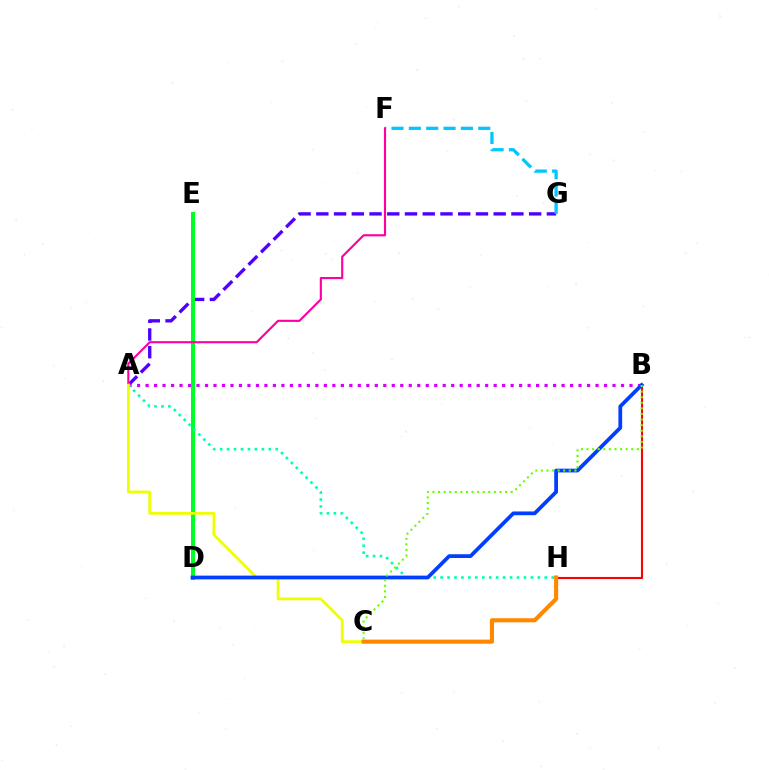{('B', 'H'): [{'color': '#ff0000', 'line_style': 'solid', 'thickness': 1.52}], ('A', 'G'): [{'color': '#4f00ff', 'line_style': 'dashed', 'thickness': 2.41}], ('D', 'E'): [{'color': '#00ff27', 'line_style': 'solid', 'thickness': 2.92}], ('F', 'G'): [{'color': '#00c7ff', 'line_style': 'dashed', 'thickness': 2.36}], ('A', 'F'): [{'color': '#ff00a0', 'line_style': 'solid', 'thickness': 1.54}], ('A', 'B'): [{'color': '#d600ff', 'line_style': 'dotted', 'thickness': 2.31}], ('A', 'H'): [{'color': '#00ffaf', 'line_style': 'dotted', 'thickness': 1.89}], ('A', 'C'): [{'color': '#eeff00', 'line_style': 'solid', 'thickness': 1.99}], ('B', 'D'): [{'color': '#003fff', 'line_style': 'solid', 'thickness': 2.7}], ('C', 'H'): [{'color': '#ff8800', 'line_style': 'solid', 'thickness': 2.96}], ('B', 'C'): [{'color': '#66ff00', 'line_style': 'dotted', 'thickness': 1.52}]}